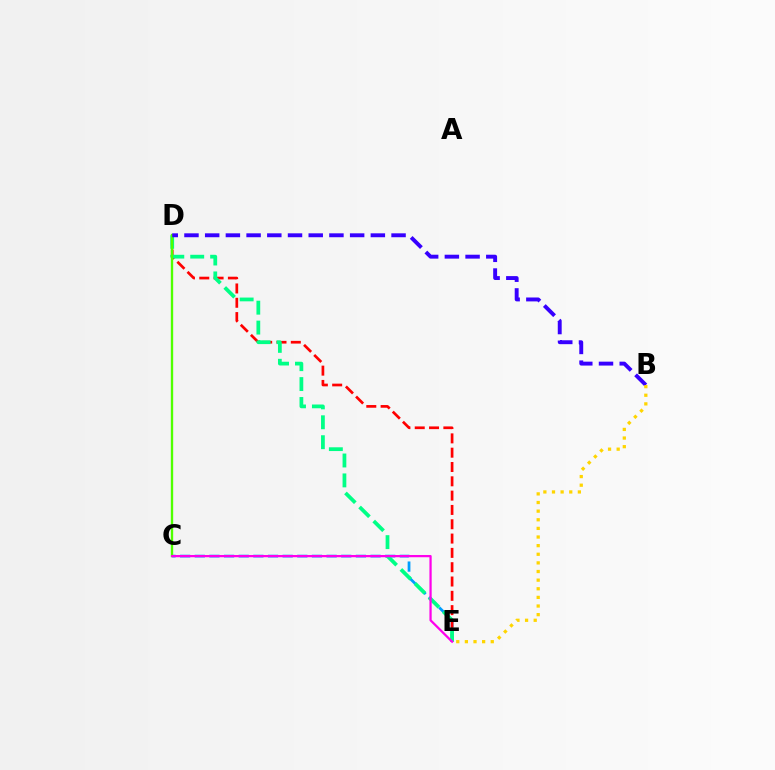{('C', 'E'): [{'color': '#009eff', 'line_style': 'dashed', 'thickness': 1.99}, {'color': '#ff00ed', 'line_style': 'solid', 'thickness': 1.62}], ('D', 'E'): [{'color': '#ff0000', 'line_style': 'dashed', 'thickness': 1.94}, {'color': '#00ff86', 'line_style': 'dashed', 'thickness': 2.7}], ('C', 'D'): [{'color': '#4fff00', 'line_style': 'solid', 'thickness': 1.7}], ('B', 'D'): [{'color': '#3700ff', 'line_style': 'dashed', 'thickness': 2.81}], ('B', 'E'): [{'color': '#ffd500', 'line_style': 'dotted', 'thickness': 2.34}]}